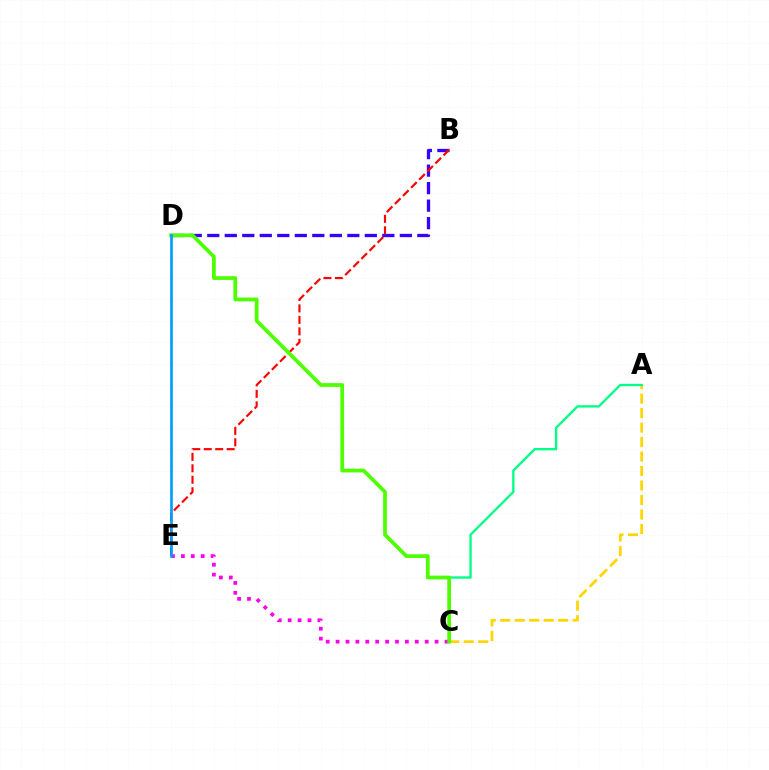{('B', 'D'): [{'color': '#3700ff', 'line_style': 'dashed', 'thickness': 2.38}], ('C', 'E'): [{'color': '#ff00ed', 'line_style': 'dotted', 'thickness': 2.69}], ('A', 'C'): [{'color': '#ffd500', 'line_style': 'dashed', 'thickness': 1.97}, {'color': '#00ff86', 'line_style': 'solid', 'thickness': 1.68}], ('B', 'E'): [{'color': '#ff0000', 'line_style': 'dashed', 'thickness': 1.56}], ('C', 'D'): [{'color': '#4fff00', 'line_style': 'solid', 'thickness': 2.7}], ('D', 'E'): [{'color': '#009eff', 'line_style': 'solid', 'thickness': 1.93}]}